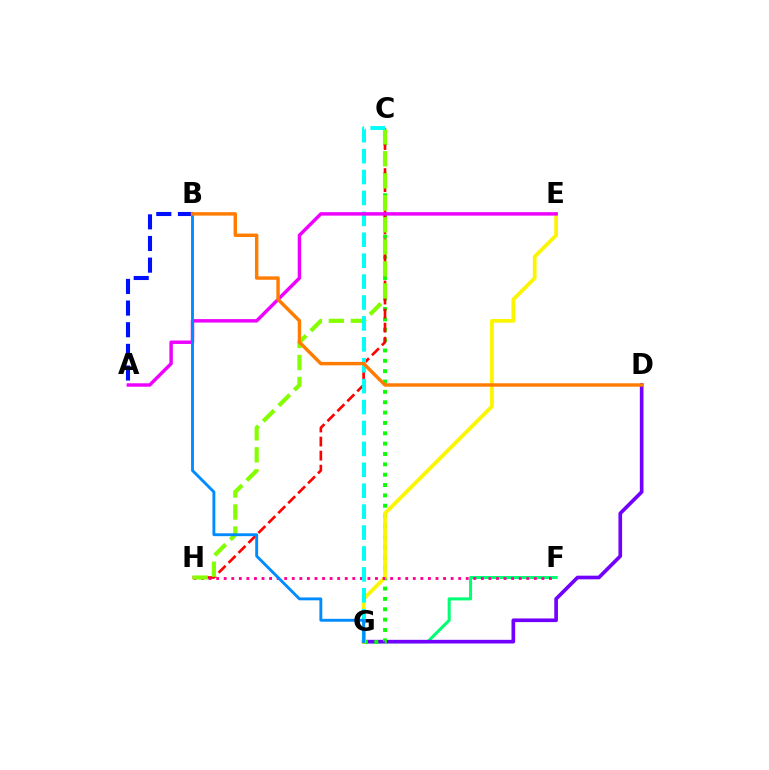{('F', 'G'): [{'color': '#00ff74', 'line_style': 'solid', 'thickness': 2.19}], ('D', 'G'): [{'color': '#7200ff', 'line_style': 'solid', 'thickness': 2.64}], ('C', 'G'): [{'color': '#08ff00', 'line_style': 'dotted', 'thickness': 2.81}, {'color': '#00fff6', 'line_style': 'dashed', 'thickness': 2.84}], ('C', 'H'): [{'color': '#ff0000', 'line_style': 'dashed', 'thickness': 1.91}, {'color': '#84ff00', 'line_style': 'dashed', 'thickness': 2.99}], ('E', 'G'): [{'color': '#fcf500', 'line_style': 'solid', 'thickness': 2.69}], ('F', 'H'): [{'color': '#ff0094', 'line_style': 'dotted', 'thickness': 2.06}], ('A', 'B'): [{'color': '#0010ff', 'line_style': 'dashed', 'thickness': 2.94}], ('A', 'E'): [{'color': '#ee00ff', 'line_style': 'solid', 'thickness': 2.48}], ('B', 'G'): [{'color': '#008cff', 'line_style': 'solid', 'thickness': 2.07}], ('B', 'D'): [{'color': '#ff7c00', 'line_style': 'solid', 'thickness': 2.47}]}